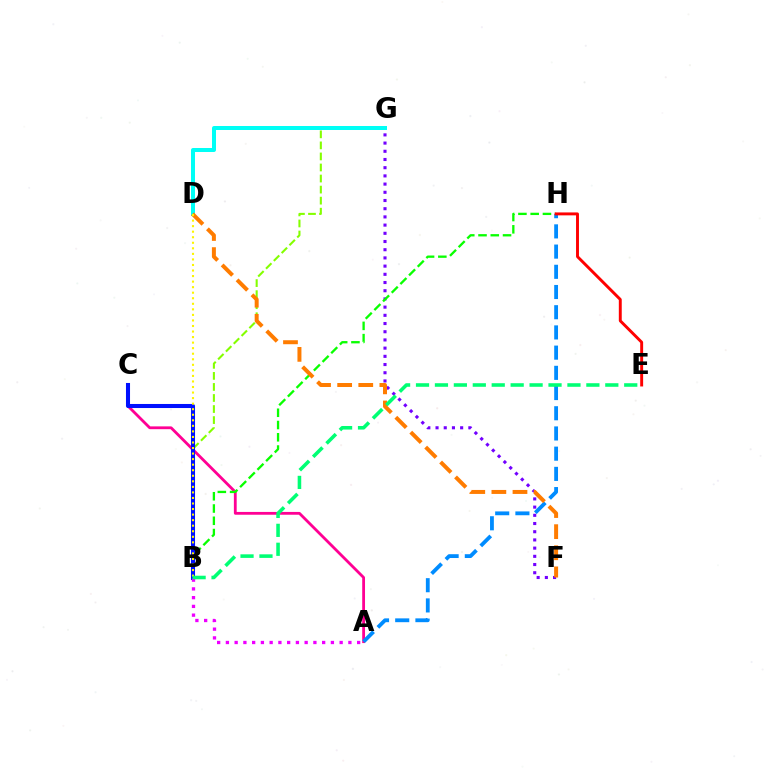{('A', 'C'): [{'color': '#ff0094', 'line_style': 'solid', 'thickness': 2.02}], ('F', 'G'): [{'color': '#7200ff', 'line_style': 'dotted', 'thickness': 2.23}], ('B', 'H'): [{'color': '#08ff00', 'line_style': 'dashed', 'thickness': 1.67}], ('B', 'G'): [{'color': '#84ff00', 'line_style': 'dashed', 'thickness': 1.5}], ('A', 'H'): [{'color': '#008cff', 'line_style': 'dashed', 'thickness': 2.75}], ('D', 'G'): [{'color': '#00fff6', 'line_style': 'solid', 'thickness': 2.87}], ('D', 'F'): [{'color': '#ff7c00', 'line_style': 'dashed', 'thickness': 2.87}], ('B', 'C'): [{'color': '#0010ff', 'line_style': 'solid', 'thickness': 2.92}], ('E', 'H'): [{'color': '#ff0000', 'line_style': 'solid', 'thickness': 2.1}], ('B', 'D'): [{'color': '#fcf500', 'line_style': 'dotted', 'thickness': 1.51}], ('A', 'B'): [{'color': '#ee00ff', 'line_style': 'dotted', 'thickness': 2.38}], ('B', 'E'): [{'color': '#00ff74', 'line_style': 'dashed', 'thickness': 2.57}]}